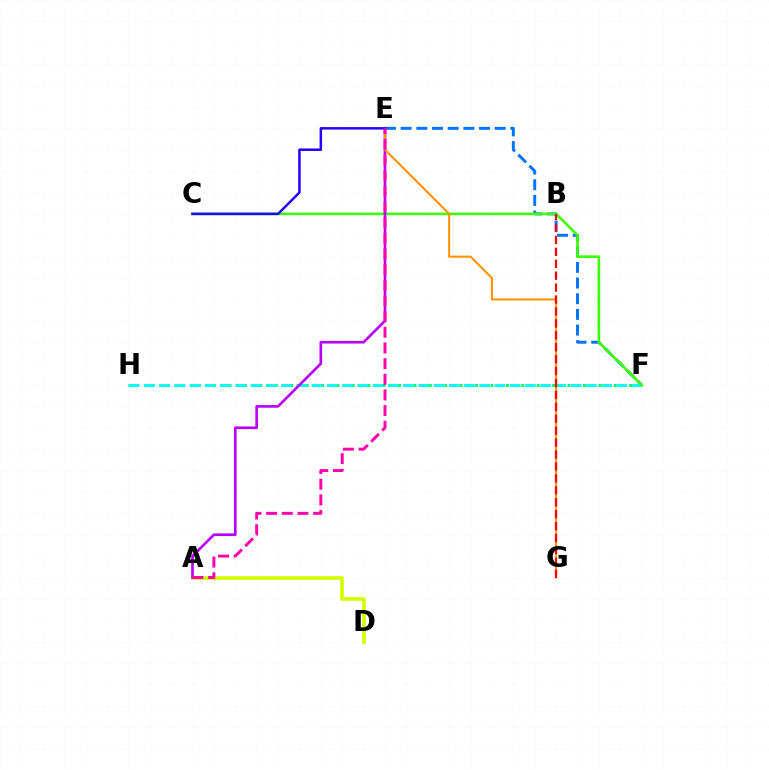{('E', 'F'): [{'color': '#0074ff', 'line_style': 'dashed', 'thickness': 2.13}], ('F', 'H'): [{'color': '#00ff5c', 'line_style': 'dotted', 'thickness': 2.09}, {'color': '#00fff6', 'line_style': 'dashed', 'thickness': 2.07}], ('A', 'D'): [{'color': '#d1ff00', 'line_style': 'solid', 'thickness': 2.61}], ('C', 'F'): [{'color': '#3dff00', 'line_style': 'solid', 'thickness': 1.89}], ('A', 'E'): [{'color': '#b900ff', 'line_style': 'solid', 'thickness': 1.92}, {'color': '#ff00ac', 'line_style': 'dashed', 'thickness': 2.13}], ('E', 'G'): [{'color': '#ff9400', 'line_style': 'solid', 'thickness': 1.51}], ('B', 'G'): [{'color': '#ff0000', 'line_style': 'dashed', 'thickness': 1.62}], ('C', 'E'): [{'color': '#2500ff', 'line_style': 'solid', 'thickness': 1.8}]}